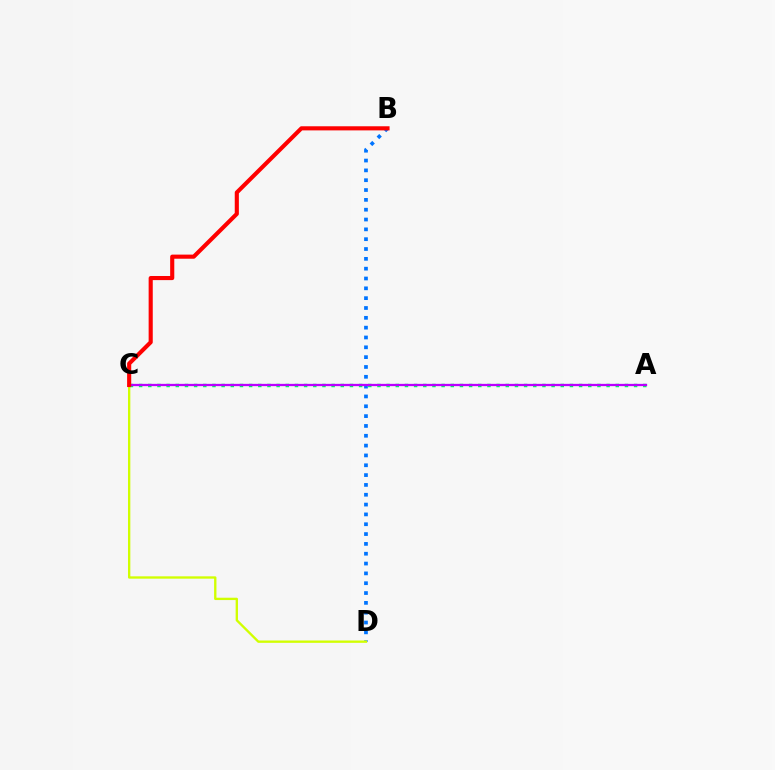{('B', 'D'): [{'color': '#0074ff', 'line_style': 'dotted', 'thickness': 2.67}], ('C', 'D'): [{'color': '#d1ff00', 'line_style': 'solid', 'thickness': 1.69}], ('A', 'C'): [{'color': '#00ff5c', 'line_style': 'dotted', 'thickness': 2.49}, {'color': '#b900ff', 'line_style': 'solid', 'thickness': 1.65}], ('B', 'C'): [{'color': '#ff0000', 'line_style': 'solid', 'thickness': 2.96}]}